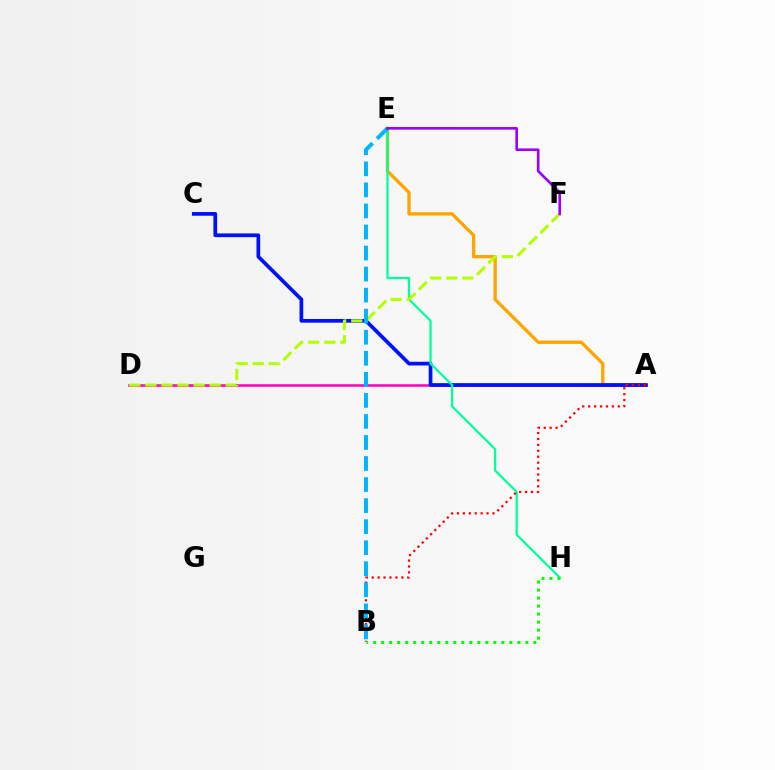{('A', 'E'): [{'color': '#ffa500', 'line_style': 'solid', 'thickness': 2.39}], ('A', 'D'): [{'color': '#ff00bd', 'line_style': 'solid', 'thickness': 1.82}], ('A', 'C'): [{'color': '#0010ff', 'line_style': 'solid', 'thickness': 2.67}], ('E', 'H'): [{'color': '#00ff9d', 'line_style': 'solid', 'thickness': 1.61}], ('A', 'B'): [{'color': '#ff0000', 'line_style': 'dotted', 'thickness': 1.61}], ('B', 'H'): [{'color': '#08ff00', 'line_style': 'dotted', 'thickness': 2.18}], ('D', 'F'): [{'color': '#b3ff00', 'line_style': 'dashed', 'thickness': 2.19}], ('B', 'E'): [{'color': '#00b5ff', 'line_style': 'dashed', 'thickness': 2.86}], ('E', 'F'): [{'color': '#9b00ff', 'line_style': 'solid', 'thickness': 1.89}]}